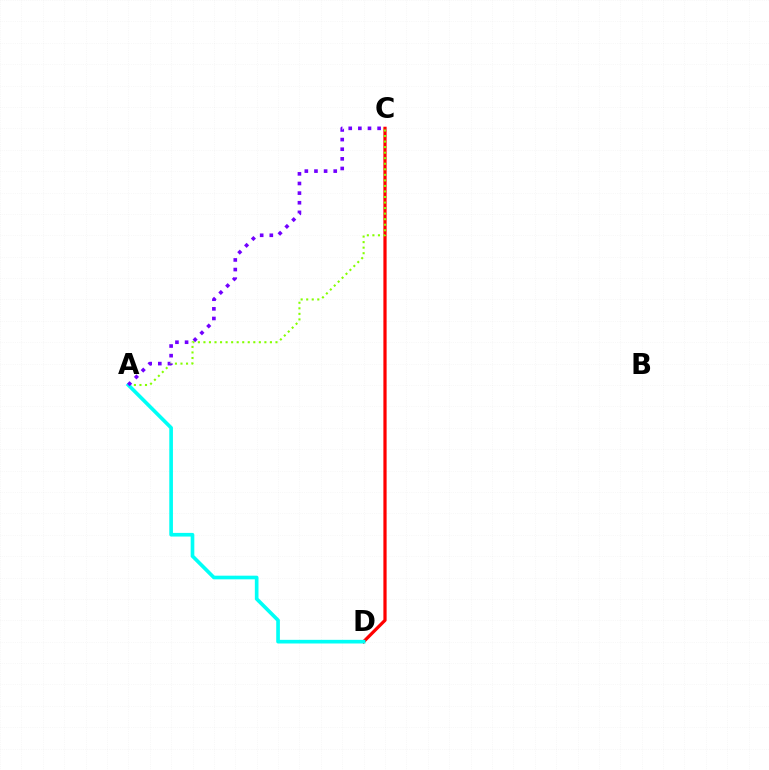{('C', 'D'): [{'color': '#ff0000', 'line_style': 'solid', 'thickness': 2.32}], ('A', 'C'): [{'color': '#84ff00', 'line_style': 'dotted', 'thickness': 1.51}, {'color': '#7200ff', 'line_style': 'dotted', 'thickness': 2.62}], ('A', 'D'): [{'color': '#00fff6', 'line_style': 'solid', 'thickness': 2.63}]}